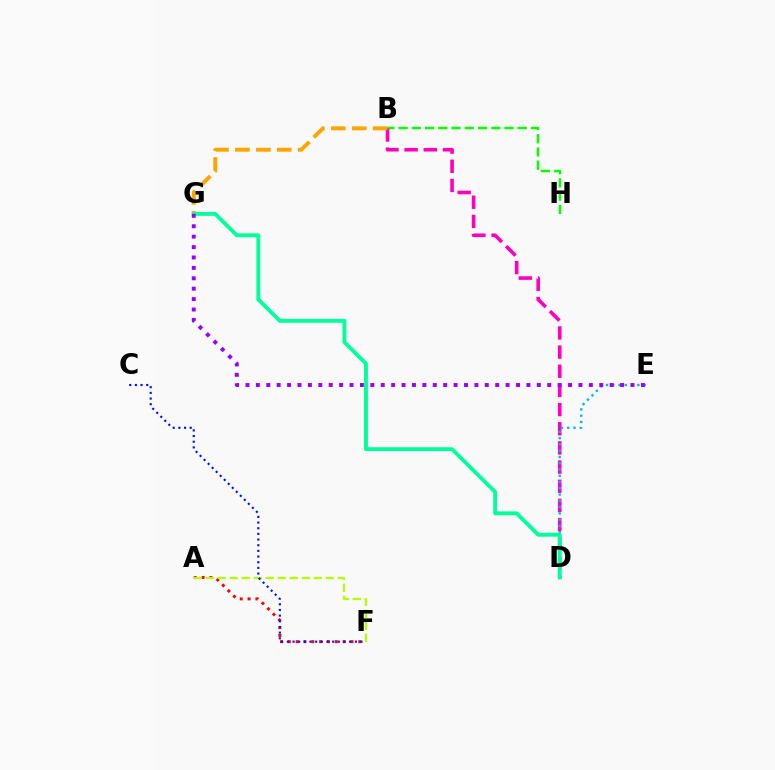{('B', 'H'): [{'color': '#08ff00', 'line_style': 'dashed', 'thickness': 1.8}], ('A', 'F'): [{'color': '#ff0000', 'line_style': 'dotted', 'thickness': 2.13}, {'color': '#b3ff00', 'line_style': 'dashed', 'thickness': 1.63}], ('B', 'D'): [{'color': '#ff00bd', 'line_style': 'dashed', 'thickness': 2.6}], ('B', 'G'): [{'color': '#ffa500', 'line_style': 'dashed', 'thickness': 2.84}], ('D', 'E'): [{'color': '#00b5ff', 'line_style': 'dotted', 'thickness': 1.7}], ('D', 'G'): [{'color': '#00ff9d', 'line_style': 'solid', 'thickness': 2.78}], ('C', 'F'): [{'color': '#0010ff', 'line_style': 'dotted', 'thickness': 1.54}], ('E', 'G'): [{'color': '#9b00ff', 'line_style': 'dotted', 'thickness': 2.83}]}